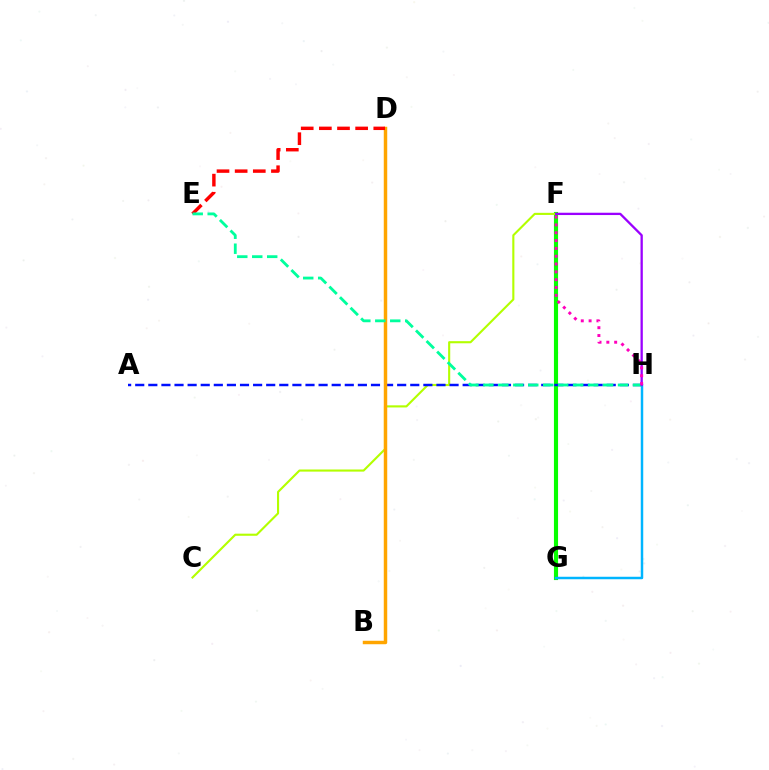{('F', 'G'): [{'color': '#08ff00', 'line_style': 'solid', 'thickness': 2.97}], ('C', 'F'): [{'color': '#b3ff00', 'line_style': 'solid', 'thickness': 1.52}], ('A', 'H'): [{'color': '#0010ff', 'line_style': 'dashed', 'thickness': 1.78}], ('G', 'H'): [{'color': '#00b5ff', 'line_style': 'solid', 'thickness': 1.78}], ('B', 'D'): [{'color': '#ffa500', 'line_style': 'solid', 'thickness': 2.49}], ('D', 'E'): [{'color': '#ff0000', 'line_style': 'dashed', 'thickness': 2.46}], ('E', 'H'): [{'color': '#00ff9d', 'line_style': 'dashed', 'thickness': 2.03}], ('F', 'H'): [{'color': '#9b00ff', 'line_style': 'solid', 'thickness': 1.66}, {'color': '#ff00bd', 'line_style': 'dotted', 'thickness': 2.13}]}